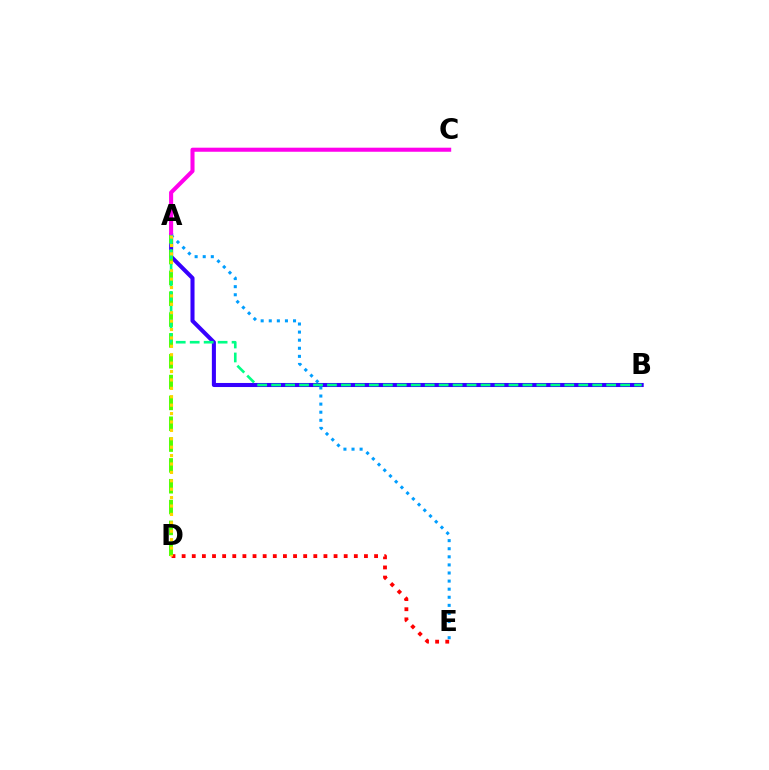{('A', 'B'): [{'color': '#3700ff', 'line_style': 'solid', 'thickness': 2.92}, {'color': '#00ff86', 'line_style': 'dashed', 'thickness': 1.9}], ('D', 'E'): [{'color': '#ff0000', 'line_style': 'dotted', 'thickness': 2.75}], ('A', 'C'): [{'color': '#ff00ed', 'line_style': 'solid', 'thickness': 2.93}], ('A', 'D'): [{'color': '#4fff00', 'line_style': 'dashed', 'thickness': 2.83}, {'color': '#ffd500', 'line_style': 'dotted', 'thickness': 2.28}], ('A', 'E'): [{'color': '#009eff', 'line_style': 'dotted', 'thickness': 2.2}]}